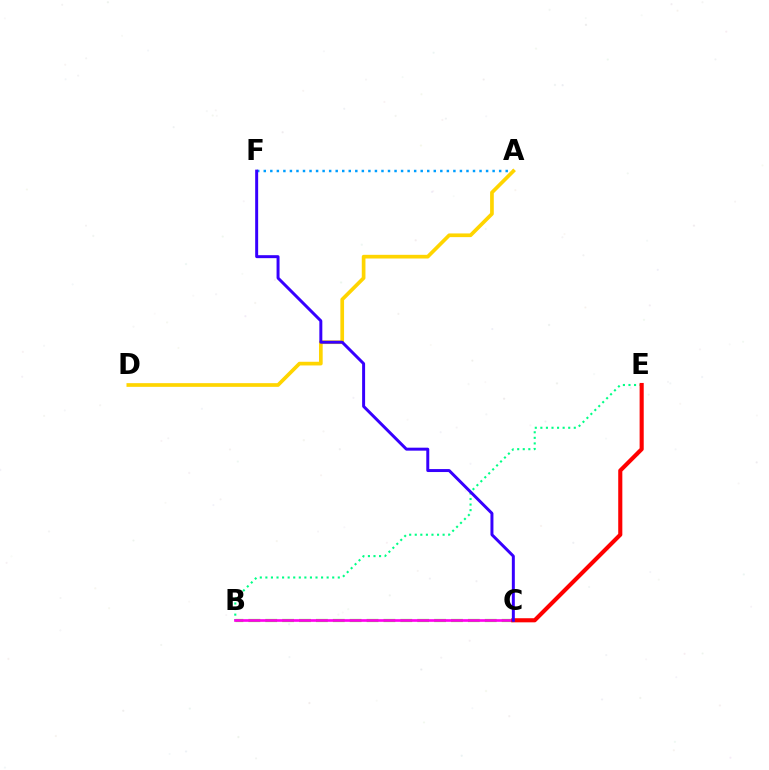{('A', 'F'): [{'color': '#009eff', 'line_style': 'dotted', 'thickness': 1.78}], ('A', 'D'): [{'color': '#ffd500', 'line_style': 'solid', 'thickness': 2.65}], ('B', 'E'): [{'color': '#00ff86', 'line_style': 'dotted', 'thickness': 1.51}], ('B', 'C'): [{'color': '#4fff00', 'line_style': 'dashed', 'thickness': 2.29}, {'color': '#ff00ed', 'line_style': 'solid', 'thickness': 1.92}], ('C', 'E'): [{'color': '#ff0000', 'line_style': 'solid', 'thickness': 2.96}], ('C', 'F'): [{'color': '#3700ff', 'line_style': 'solid', 'thickness': 2.14}]}